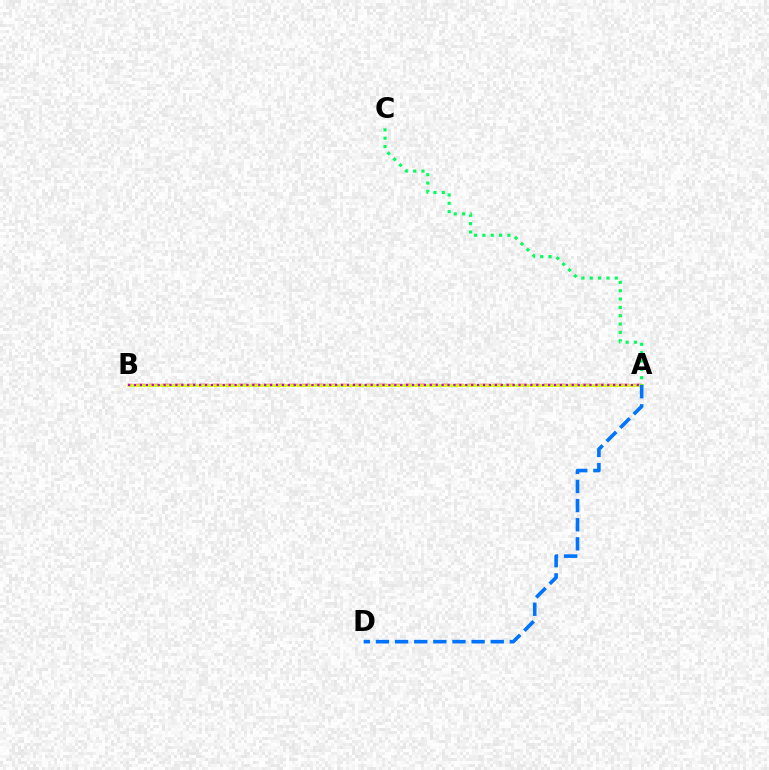{('A', 'B'): [{'color': '#ff0000', 'line_style': 'dashed', 'thickness': 1.73}, {'color': '#d1ff00', 'line_style': 'solid', 'thickness': 2.0}, {'color': '#b900ff', 'line_style': 'dotted', 'thickness': 1.61}], ('A', 'D'): [{'color': '#0074ff', 'line_style': 'dashed', 'thickness': 2.6}], ('A', 'C'): [{'color': '#00ff5c', 'line_style': 'dotted', 'thickness': 2.27}]}